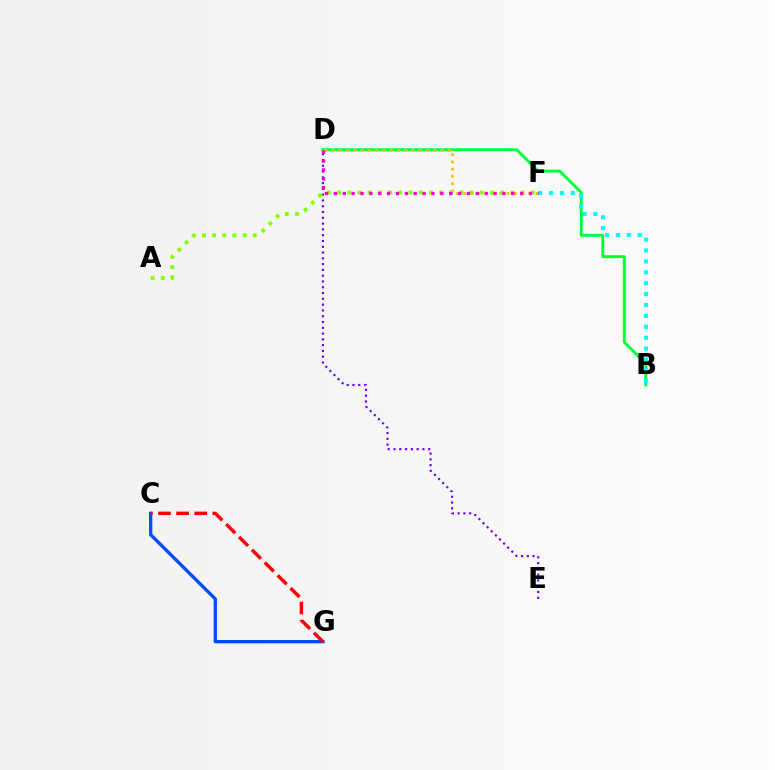{('C', 'G'): [{'color': '#004bff', 'line_style': 'solid', 'thickness': 2.38}, {'color': '#ff0000', 'line_style': 'dashed', 'thickness': 2.46}], ('B', 'D'): [{'color': '#00ff39', 'line_style': 'solid', 'thickness': 2.08}], ('D', 'E'): [{'color': '#7200ff', 'line_style': 'dotted', 'thickness': 1.57}], ('D', 'F'): [{'color': '#ffbd00', 'line_style': 'dotted', 'thickness': 1.97}, {'color': '#ff00cf', 'line_style': 'dotted', 'thickness': 2.41}], ('B', 'F'): [{'color': '#00fff6', 'line_style': 'dotted', 'thickness': 2.96}], ('A', 'F'): [{'color': '#84ff00', 'line_style': 'dotted', 'thickness': 2.77}]}